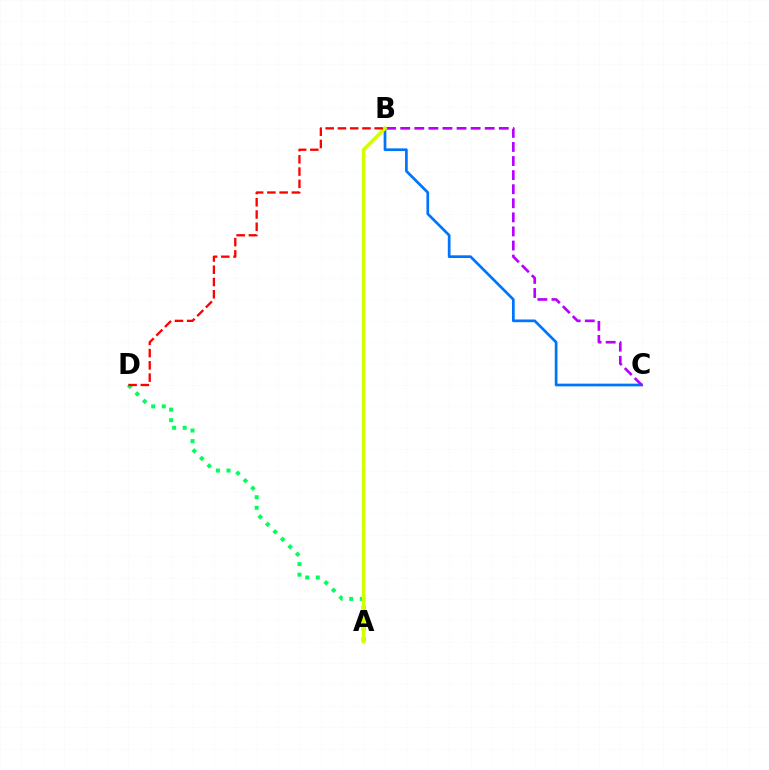{('A', 'D'): [{'color': '#00ff5c', 'line_style': 'dotted', 'thickness': 2.87}], ('B', 'C'): [{'color': '#0074ff', 'line_style': 'solid', 'thickness': 1.95}, {'color': '#b900ff', 'line_style': 'dashed', 'thickness': 1.91}], ('A', 'B'): [{'color': '#d1ff00', 'line_style': 'solid', 'thickness': 2.54}], ('B', 'D'): [{'color': '#ff0000', 'line_style': 'dashed', 'thickness': 1.66}]}